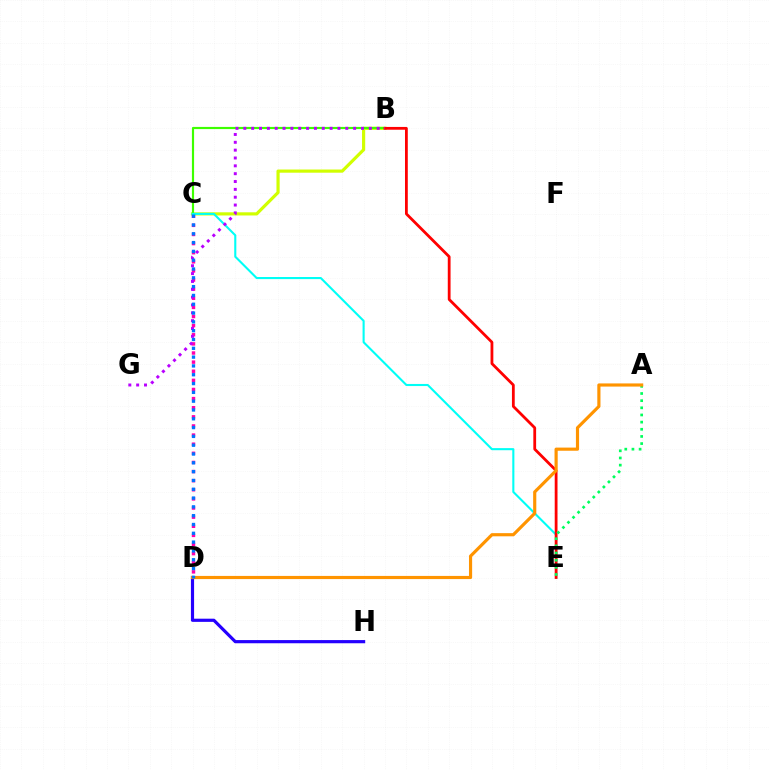{('B', 'C'): [{'color': '#d1ff00', 'line_style': 'solid', 'thickness': 2.29}, {'color': '#3dff00', 'line_style': 'solid', 'thickness': 1.56}], ('C', 'D'): [{'color': '#ff00ac', 'line_style': 'dotted', 'thickness': 2.48}, {'color': '#0074ff', 'line_style': 'dotted', 'thickness': 2.39}], ('D', 'H'): [{'color': '#2500ff', 'line_style': 'solid', 'thickness': 2.29}], ('C', 'E'): [{'color': '#00fff6', 'line_style': 'solid', 'thickness': 1.51}], ('B', 'E'): [{'color': '#ff0000', 'line_style': 'solid', 'thickness': 2.01}], ('A', 'E'): [{'color': '#00ff5c', 'line_style': 'dotted', 'thickness': 1.94}], ('B', 'G'): [{'color': '#b900ff', 'line_style': 'dotted', 'thickness': 2.13}], ('A', 'D'): [{'color': '#ff9400', 'line_style': 'solid', 'thickness': 2.27}]}